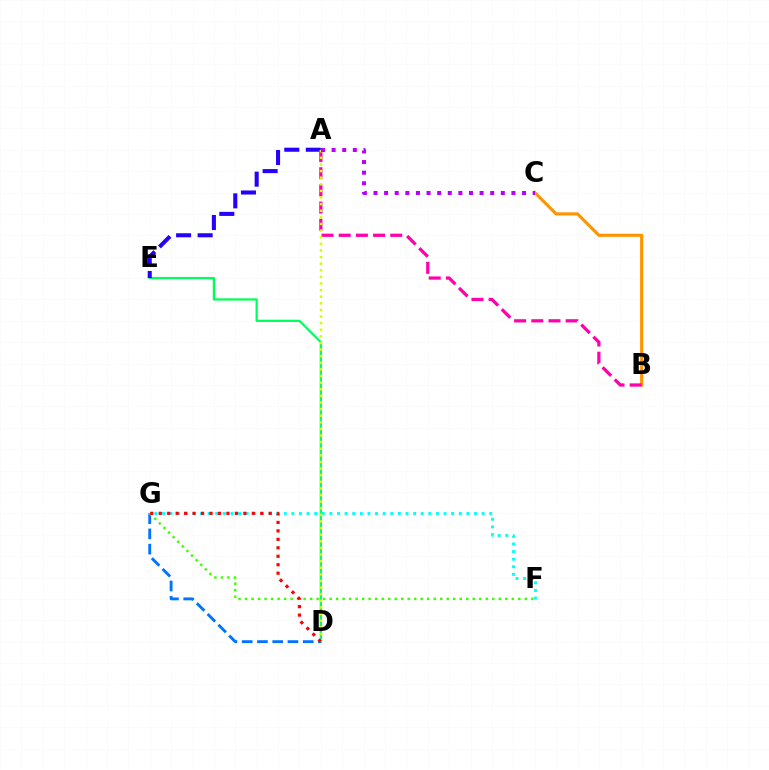{('D', 'E'): [{'color': '#00ff5c', 'line_style': 'solid', 'thickness': 1.62}], ('A', 'E'): [{'color': '#2500ff', 'line_style': 'dashed', 'thickness': 2.92}], ('D', 'G'): [{'color': '#0074ff', 'line_style': 'dashed', 'thickness': 2.07}, {'color': '#ff0000', 'line_style': 'dotted', 'thickness': 2.3}], ('B', 'C'): [{'color': '#ff9400', 'line_style': 'solid', 'thickness': 2.23}], ('F', 'G'): [{'color': '#3dff00', 'line_style': 'dotted', 'thickness': 1.77}, {'color': '#00fff6', 'line_style': 'dotted', 'thickness': 2.07}], ('A', 'B'): [{'color': '#ff00ac', 'line_style': 'dashed', 'thickness': 2.33}], ('A', 'D'): [{'color': '#d1ff00', 'line_style': 'dotted', 'thickness': 1.8}], ('A', 'C'): [{'color': '#b900ff', 'line_style': 'dotted', 'thickness': 2.88}]}